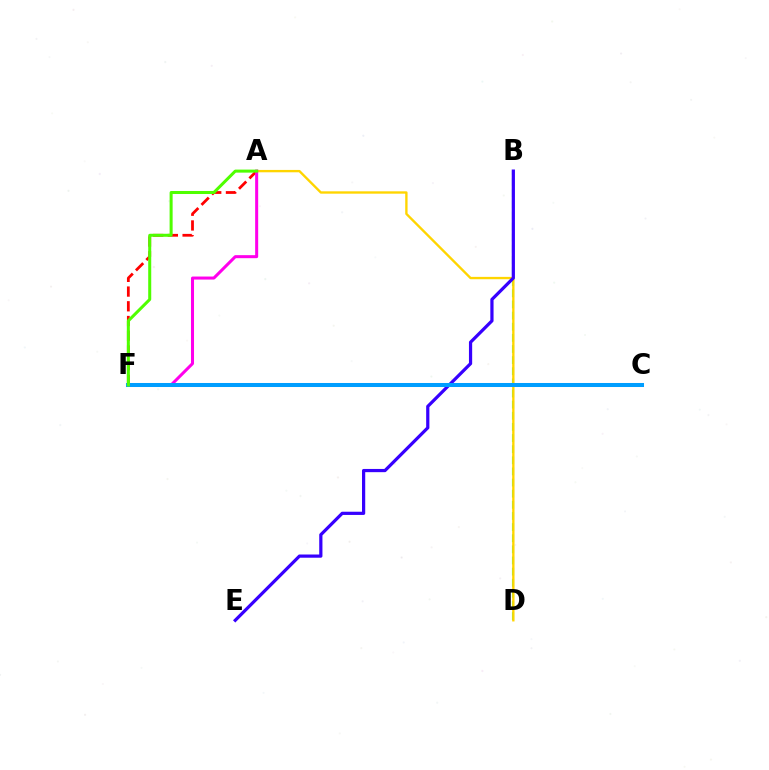{('A', 'F'): [{'color': '#ff0000', 'line_style': 'dashed', 'thickness': 2.0}, {'color': '#ff00ed', 'line_style': 'solid', 'thickness': 2.18}, {'color': '#4fff00', 'line_style': 'solid', 'thickness': 2.18}], ('B', 'D'): [{'color': '#00ff86', 'line_style': 'dashed', 'thickness': 1.51}], ('A', 'D'): [{'color': '#ffd500', 'line_style': 'solid', 'thickness': 1.7}], ('B', 'E'): [{'color': '#3700ff', 'line_style': 'solid', 'thickness': 2.32}], ('C', 'F'): [{'color': '#009eff', 'line_style': 'solid', 'thickness': 2.9}]}